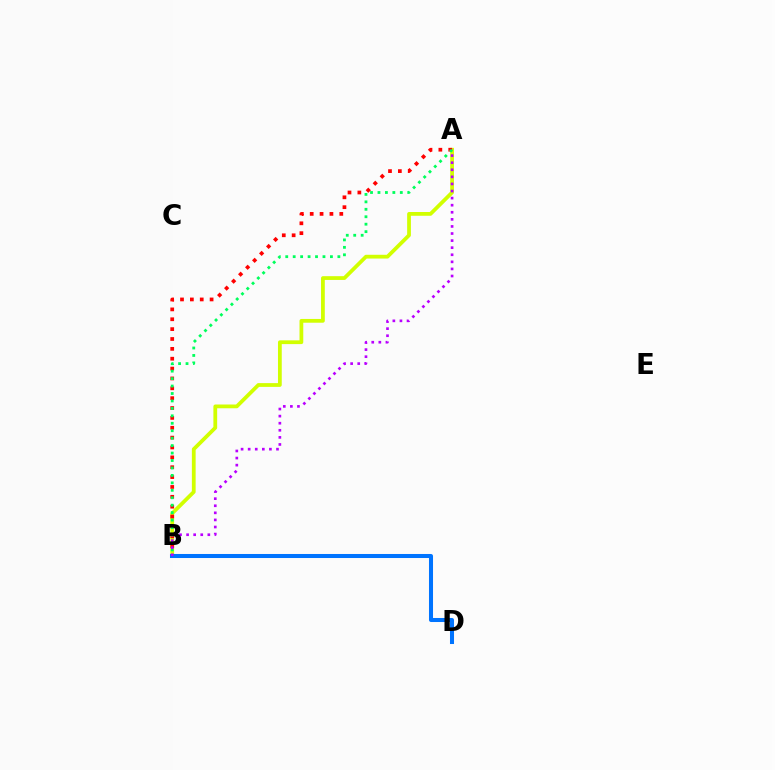{('A', 'B'): [{'color': '#d1ff00', 'line_style': 'solid', 'thickness': 2.71}, {'color': '#ff0000', 'line_style': 'dotted', 'thickness': 2.68}, {'color': '#00ff5c', 'line_style': 'dotted', 'thickness': 2.02}, {'color': '#b900ff', 'line_style': 'dotted', 'thickness': 1.92}], ('B', 'D'): [{'color': '#0074ff', 'line_style': 'solid', 'thickness': 2.91}]}